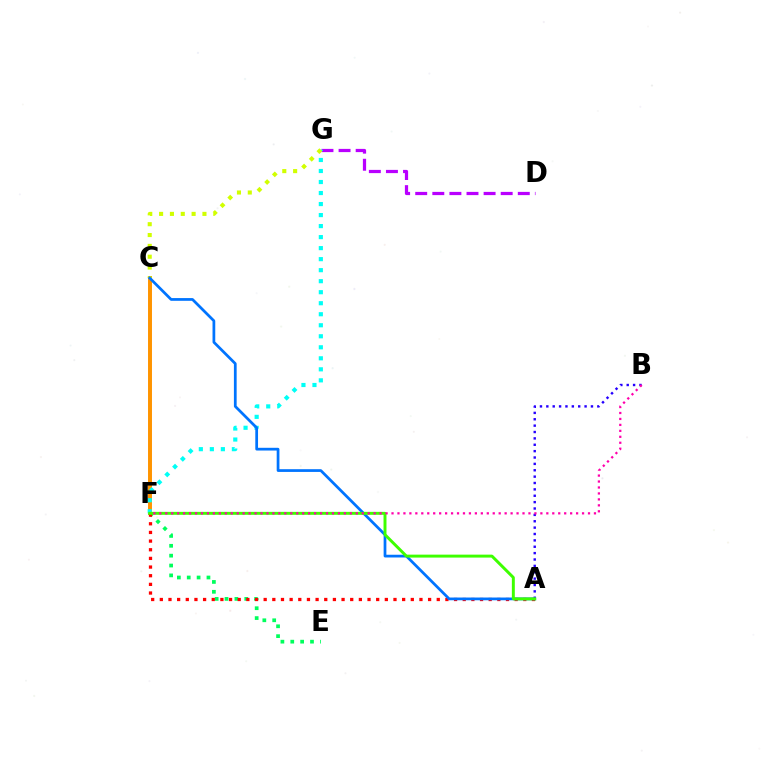{('D', 'G'): [{'color': '#b900ff', 'line_style': 'dashed', 'thickness': 2.32}], ('E', 'F'): [{'color': '#00ff5c', 'line_style': 'dotted', 'thickness': 2.68}], ('C', 'F'): [{'color': '#ff9400', 'line_style': 'solid', 'thickness': 2.85}], ('F', 'G'): [{'color': '#00fff6', 'line_style': 'dotted', 'thickness': 2.99}], ('A', 'B'): [{'color': '#2500ff', 'line_style': 'dotted', 'thickness': 1.73}], ('A', 'F'): [{'color': '#ff0000', 'line_style': 'dotted', 'thickness': 2.35}, {'color': '#3dff00', 'line_style': 'solid', 'thickness': 2.12}], ('C', 'G'): [{'color': '#d1ff00', 'line_style': 'dotted', 'thickness': 2.95}], ('A', 'C'): [{'color': '#0074ff', 'line_style': 'solid', 'thickness': 1.97}], ('B', 'F'): [{'color': '#ff00ac', 'line_style': 'dotted', 'thickness': 1.62}]}